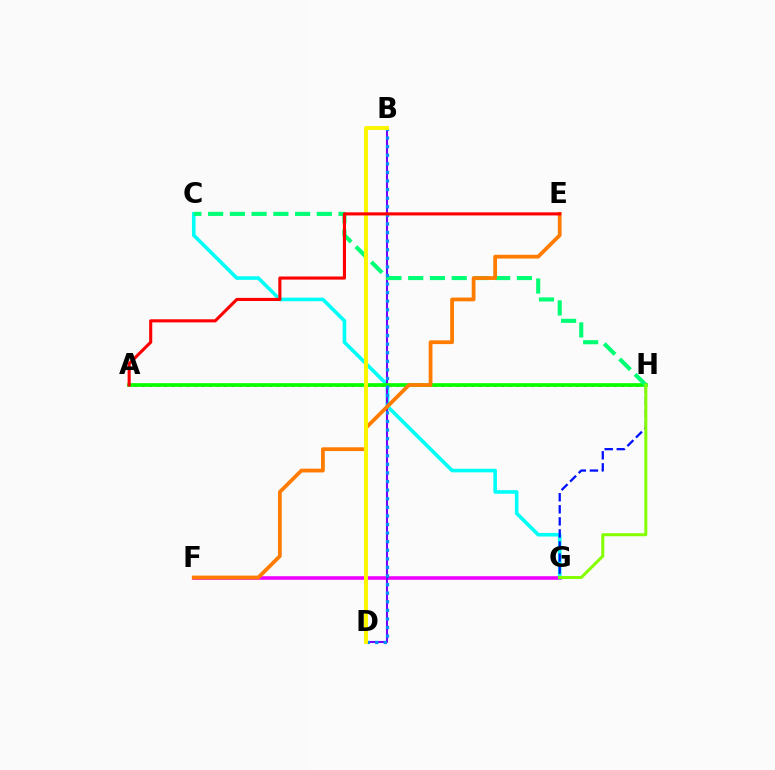{('A', 'H'): [{'color': '#ff0094', 'line_style': 'dotted', 'thickness': 2.04}, {'color': '#08ff00', 'line_style': 'solid', 'thickness': 2.66}], ('F', 'G'): [{'color': '#ee00ff', 'line_style': 'solid', 'thickness': 2.57}], ('C', 'G'): [{'color': '#00fff6', 'line_style': 'solid', 'thickness': 2.59}], ('G', 'H'): [{'color': '#0010ff', 'line_style': 'dashed', 'thickness': 1.64}, {'color': '#84ff00', 'line_style': 'solid', 'thickness': 2.17}], ('B', 'D'): [{'color': '#7200ff', 'line_style': 'solid', 'thickness': 1.5}, {'color': '#008cff', 'line_style': 'dotted', 'thickness': 2.33}, {'color': '#fcf500', 'line_style': 'solid', 'thickness': 2.82}], ('C', 'H'): [{'color': '#00ff74', 'line_style': 'dashed', 'thickness': 2.95}], ('E', 'F'): [{'color': '#ff7c00', 'line_style': 'solid', 'thickness': 2.72}], ('A', 'E'): [{'color': '#ff0000', 'line_style': 'solid', 'thickness': 2.24}]}